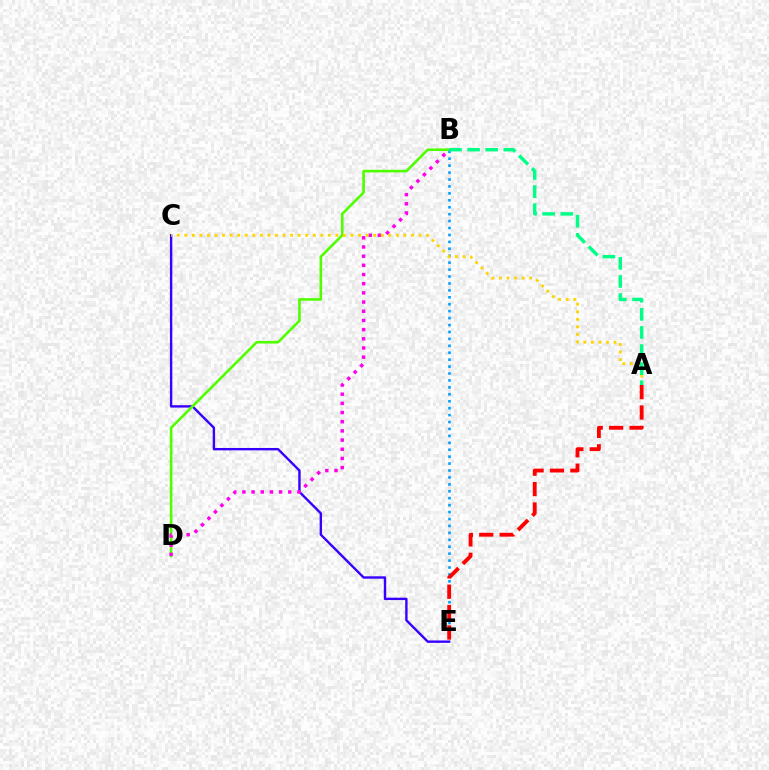{('C', 'E'): [{'color': '#3700ff', 'line_style': 'solid', 'thickness': 1.72}], ('B', 'D'): [{'color': '#4fff00', 'line_style': 'solid', 'thickness': 1.87}, {'color': '#ff00ed', 'line_style': 'dotted', 'thickness': 2.49}], ('B', 'E'): [{'color': '#009eff', 'line_style': 'dotted', 'thickness': 1.88}], ('A', 'C'): [{'color': '#ffd500', 'line_style': 'dotted', 'thickness': 2.05}], ('A', 'B'): [{'color': '#00ff86', 'line_style': 'dashed', 'thickness': 2.46}], ('A', 'E'): [{'color': '#ff0000', 'line_style': 'dashed', 'thickness': 2.77}]}